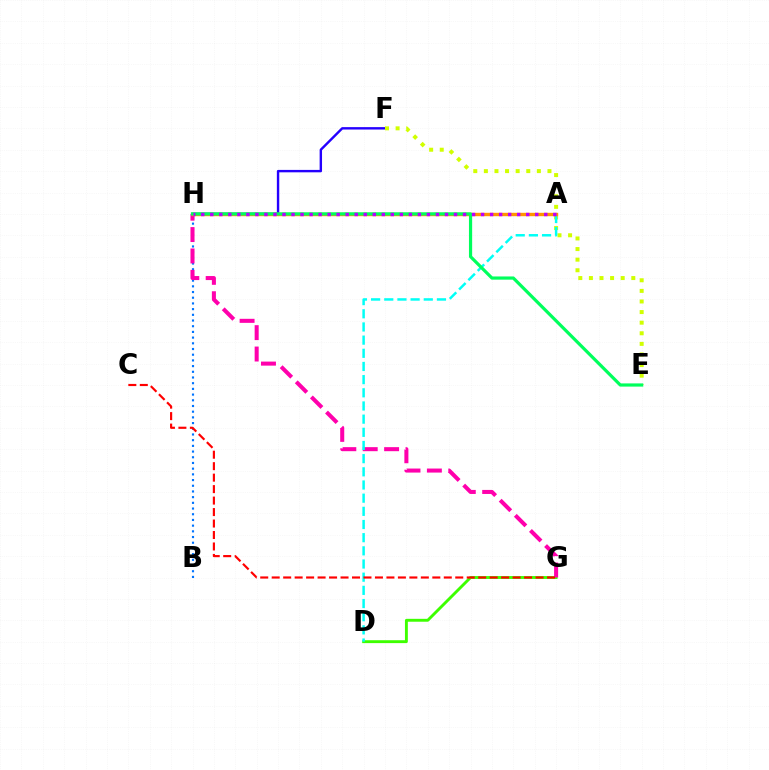{('F', 'H'): [{'color': '#2500ff', 'line_style': 'solid', 'thickness': 1.73}], ('D', 'G'): [{'color': '#3dff00', 'line_style': 'solid', 'thickness': 2.08}], ('B', 'H'): [{'color': '#0074ff', 'line_style': 'dotted', 'thickness': 1.55}], ('G', 'H'): [{'color': '#ff00ac', 'line_style': 'dashed', 'thickness': 2.91}], ('E', 'F'): [{'color': '#d1ff00', 'line_style': 'dotted', 'thickness': 2.88}], ('A', 'D'): [{'color': '#00fff6', 'line_style': 'dashed', 'thickness': 1.79}], ('C', 'G'): [{'color': '#ff0000', 'line_style': 'dashed', 'thickness': 1.56}], ('A', 'H'): [{'color': '#ff9400', 'line_style': 'solid', 'thickness': 2.44}, {'color': '#b900ff', 'line_style': 'dotted', 'thickness': 2.45}], ('E', 'H'): [{'color': '#00ff5c', 'line_style': 'solid', 'thickness': 2.3}]}